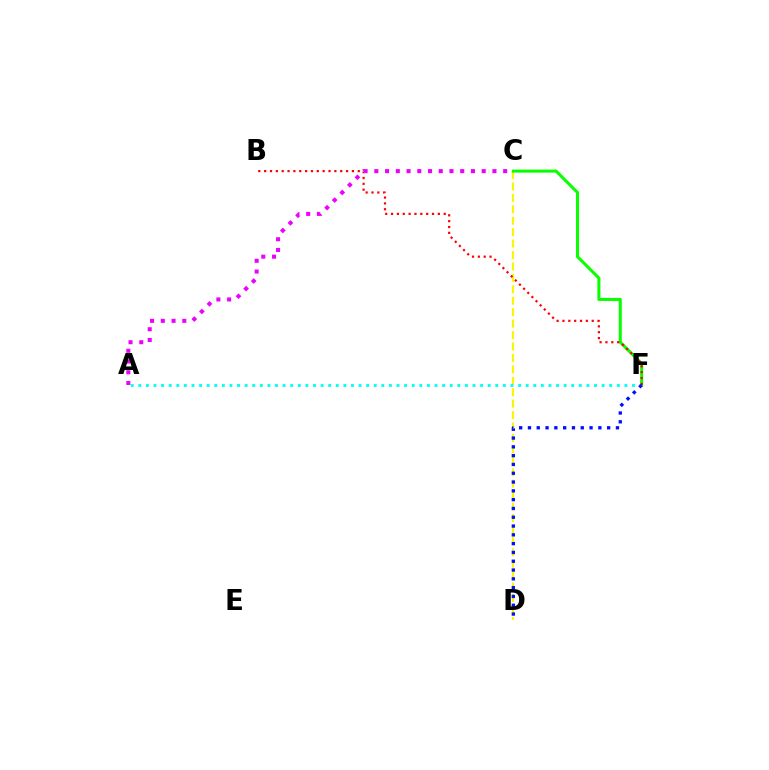{('C', 'D'): [{'color': '#fcf500', 'line_style': 'dashed', 'thickness': 1.55}], ('C', 'F'): [{'color': '#08ff00', 'line_style': 'solid', 'thickness': 2.19}], ('A', 'F'): [{'color': '#00fff6', 'line_style': 'dotted', 'thickness': 2.06}], ('B', 'F'): [{'color': '#ff0000', 'line_style': 'dotted', 'thickness': 1.59}], ('D', 'F'): [{'color': '#0010ff', 'line_style': 'dotted', 'thickness': 2.39}], ('A', 'C'): [{'color': '#ee00ff', 'line_style': 'dotted', 'thickness': 2.92}]}